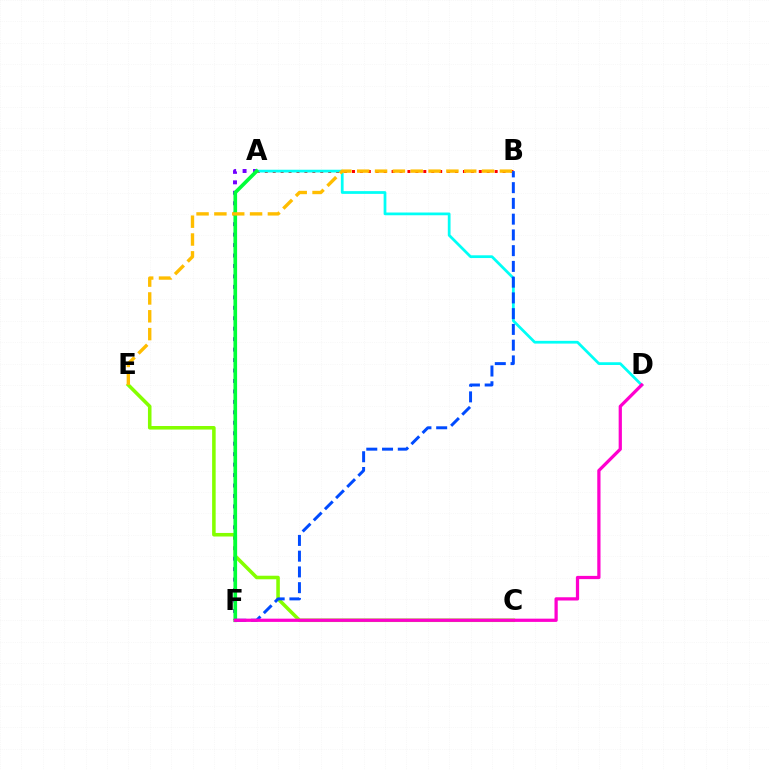{('A', 'F'): [{'color': '#7200ff', 'line_style': 'dotted', 'thickness': 2.84}, {'color': '#00ff39', 'line_style': 'solid', 'thickness': 2.63}], ('C', 'E'): [{'color': '#84ff00', 'line_style': 'solid', 'thickness': 2.56}], ('A', 'B'): [{'color': '#ff0000', 'line_style': 'dotted', 'thickness': 2.15}], ('A', 'D'): [{'color': '#00fff6', 'line_style': 'solid', 'thickness': 1.98}], ('B', 'F'): [{'color': '#004bff', 'line_style': 'dashed', 'thickness': 2.14}], ('D', 'F'): [{'color': '#ff00cf', 'line_style': 'solid', 'thickness': 2.33}], ('B', 'E'): [{'color': '#ffbd00', 'line_style': 'dashed', 'thickness': 2.42}]}